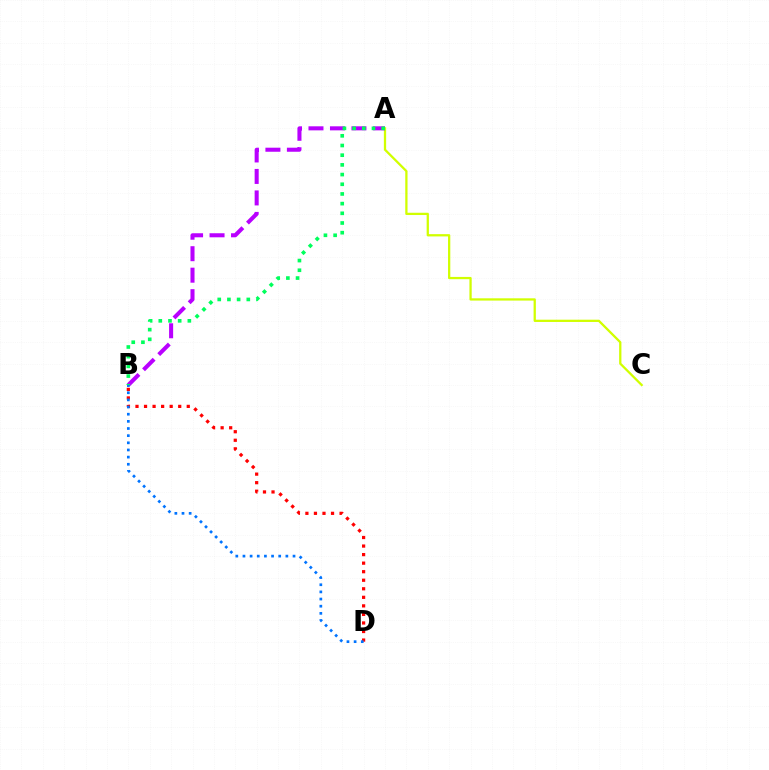{('A', 'C'): [{'color': '#d1ff00', 'line_style': 'solid', 'thickness': 1.64}], ('A', 'B'): [{'color': '#b900ff', 'line_style': 'dashed', 'thickness': 2.92}, {'color': '#00ff5c', 'line_style': 'dotted', 'thickness': 2.63}], ('B', 'D'): [{'color': '#ff0000', 'line_style': 'dotted', 'thickness': 2.32}, {'color': '#0074ff', 'line_style': 'dotted', 'thickness': 1.94}]}